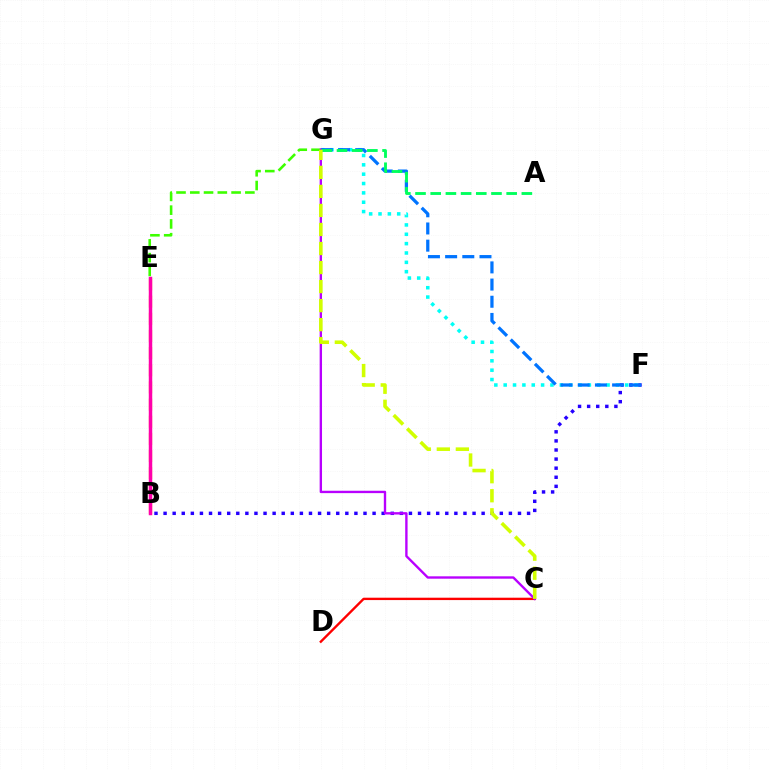{('B', 'F'): [{'color': '#2500ff', 'line_style': 'dotted', 'thickness': 2.47}], ('F', 'G'): [{'color': '#00fff6', 'line_style': 'dotted', 'thickness': 2.54}, {'color': '#0074ff', 'line_style': 'dashed', 'thickness': 2.33}], ('B', 'E'): [{'color': '#ff9400', 'line_style': 'dashed', 'thickness': 2.33}, {'color': '#ff00ac', 'line_style': 'solid', 'thickness': 2.49}], ('C', 'D'): [{'color': '#ff0000', 'line_style': 'solid', 'thickness': 1.71}], ('E', 'G'): [{'color': '#3dff00', 'line_style': 'dashed', 'thickness': 1.87}], ('C', 'G'): [{'color': '#b900ff', 'line_style': 'solid', 'thickness': 1.71}, {'color': '#d1ff00', 'line_style': 'dashed', 'thickness': 2.59}], ('A', 'G'): [{'color': '#00ff5c', 'line_style': 'dashed', 'thickness': 2.06}]}